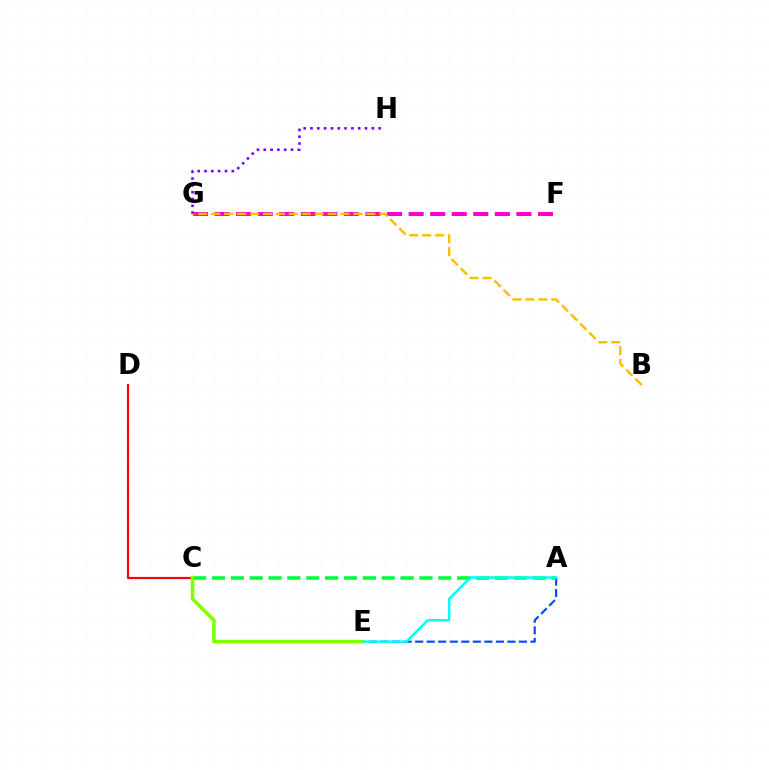{('A', 'E'): [{'color': '#004bff', 'line_style': 'dashed', 'thickness': 1.57}, {'color': '#00fff6', 'line_style': 'solid', 'thickness': 1.77}], ('F', 'G'): [{'color': '#ff00cf', 'line_style': 'dashed', 'thickness': 2.93}], ('C', 'D'): [{'color': '#ff0000', 'line_style': 'solid', 'thickness': 1.56}], ('B', 'G'): [{'color': '#ffbd00', 'line_style': 'dashed', 'thickness': 1.76}], ('A', 'C'): [{'color': '#00ff39', 'line_style': 'dashed', 'thickness': 2.56}], ('C', 'E'): [{'color': '#84ff00', 'line_style': 'solid', 'thickness': 2.59}], ('G', 'H'): [{'color': '#7200ff', 'line_style': 'dotted', 'thickness': 1.85}]}